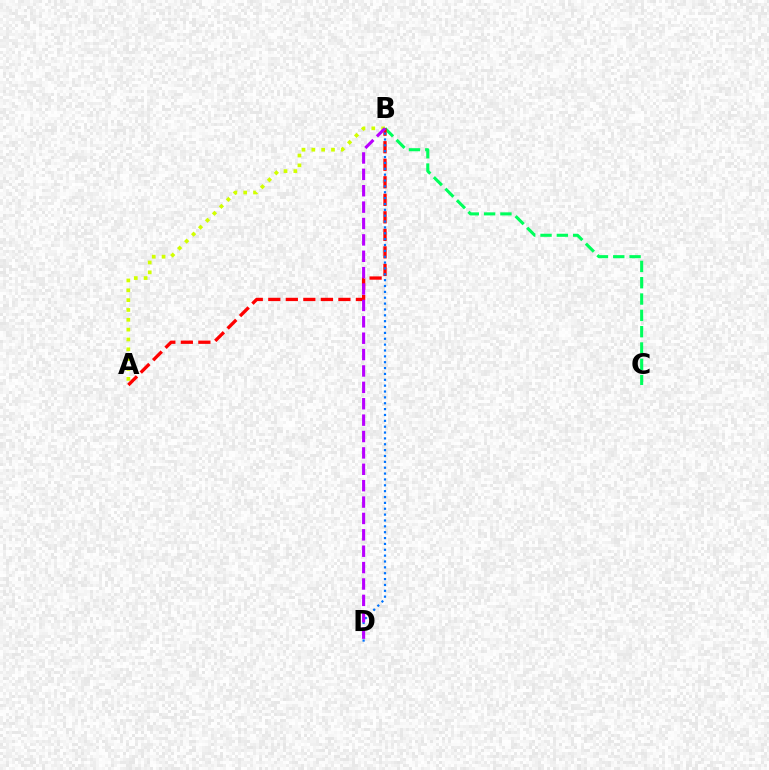{('B', 'C'): [{'color': '#00ff5c', 'line_style': 'dashed', 'thickness': 2.22}], ('A', 'B'): [{'color': '#ff0000', 'line_style': 'dashed', 'thickness': 2.38}, {'color': '#d1ff00', 'line_style': 'dotted', 'thickness': 2.67}], ('B', 'D'): [{'color': '#0074ff', 'line_style': 'dotted', 'thickness': 1.59}, {'color': '#b900ff', 'line_style': 'dashed', 'thickness': 2.23}]}